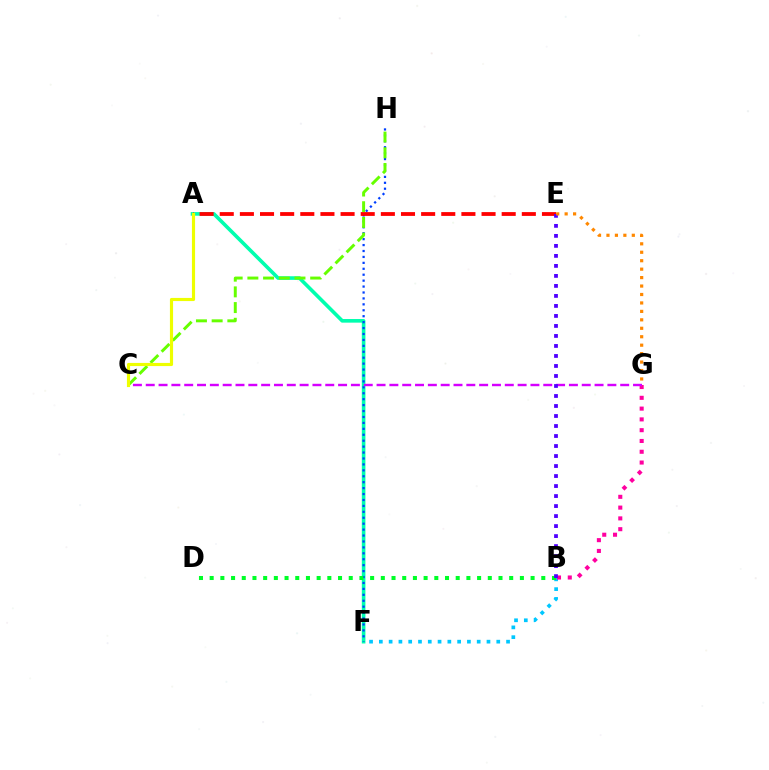{('B', 'F'): [{'color': '#00c7ff', 'line_style': 'dotted', 'thickness': 2.66}], ('A', 'F'): [{'color': '#00ffaf', 'line_style': 'solid', 'thickness': 2.61}], ('B', 'G'): [{'color': '#ff00a0', 'line_style': 'dotted', 'thickness': 2.93}], ('F', 'H'): [{'color': '#003fff', 'line_style': 'dotted', 'thickness': 1.61}], ('C', 'G'): [{'color': '#d600ff', 'line_style': 'dashed', 'thickness': 1.74}], ('B', 'D'): [{'color': '#00ff27', 'line_style': 'dotted', 'thickness': 2.91}], ('C', 'H'): [{'color': '#66ff00', 'line_style': 'dashed', 'thickness': 2.13}], ('A', 'E'): [{'color': '#ff0000', 'line_style': 'dashed', 'thickness': 2.74}], ('B', 'E'): [{'color': '#4f00ff', 'line_style': 'dotted', 'thickness': 2.72}], ('E', 'G'): [{'color': '#ff8800', 'line_style': 'dotted', 'thickness': 2.3}], ('A', 'C'): [{'color': '#eeff00', 'line_style': 'solid', 'thickness': 2.27}]}